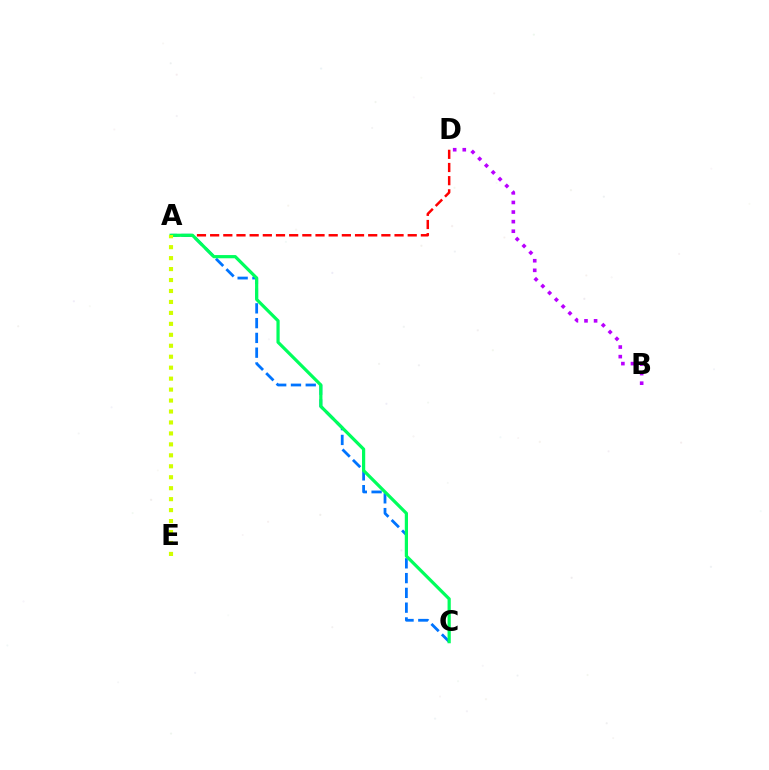{('A', 'D'): [{'color': '#ff0000', 'line_style': 'dashed', 'thickness': 1.79}], ('A', 'C'): [{'color': '#0074ff', 'line_style': 'dashed', 'thickness': 2.01}, {'color': '#00ff5c', 'line_style': 'solid', 'thickness': 2.31}], ('A', 'E'): [{'color': '#d1ff00', 'line_style': 'dotted', 'thickness': 2.98}], ('B', 'D'): [{'color': '#b900ff', 'line_style': 'dotted', 'thickness': 2.61}]}